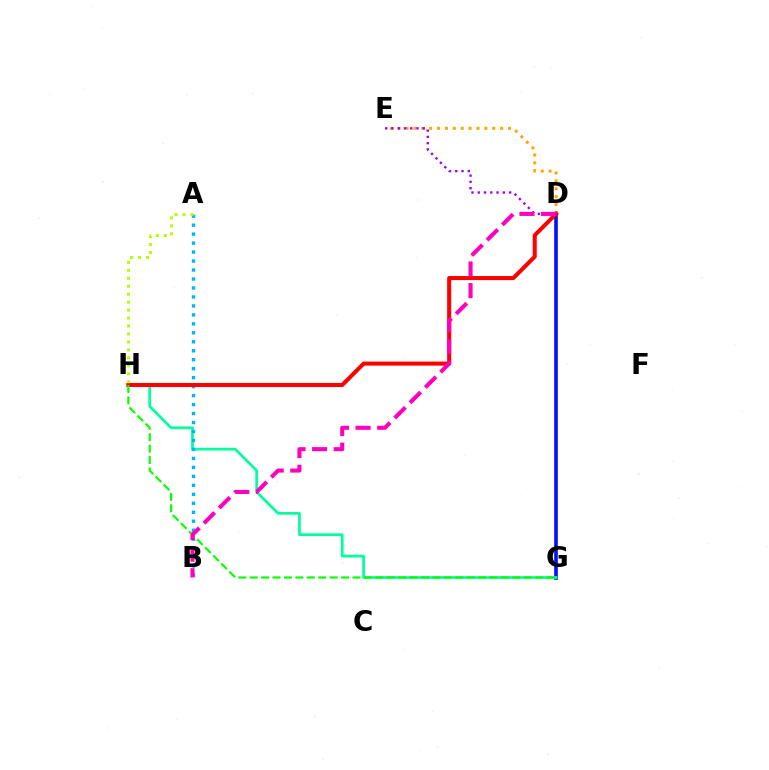{('D', 'G'): [{'color': '#0010ff', 'line_style': 'solid', 'thickness': 2.61}], ('G', 'H'): [{'color': '#00ff9d', 'line_style': 'solid', 'thickness': 1.95}, {'color': '#08ff00', 'line_style': 'dashed', 'thickness': 1.55}], ('A', 'B'): [{'color': '#00b5ff', 'line_style': 'dotted', 'thickness': 2.44}], ('D', 'E'): [{'color': '#ffa500', 'line_style': 'dotted', 'thickness': 2.14}, {'color': '#9b00ff', 'line_style': 'dotted', 'thickness': 1.7}], ('D', 'H'): [{'color': '#ff0000', 'line_style': 'solid', 'thickness': 2.92}], ('A', 'H'): [{'color': '#b3ff00', 'line_style': 'dotted', 'thickness': 2.16}], ('B', 'D'): [{'color': '#ff00bd', 'line_style': 'dashed', 'thickness': 2.94}]}